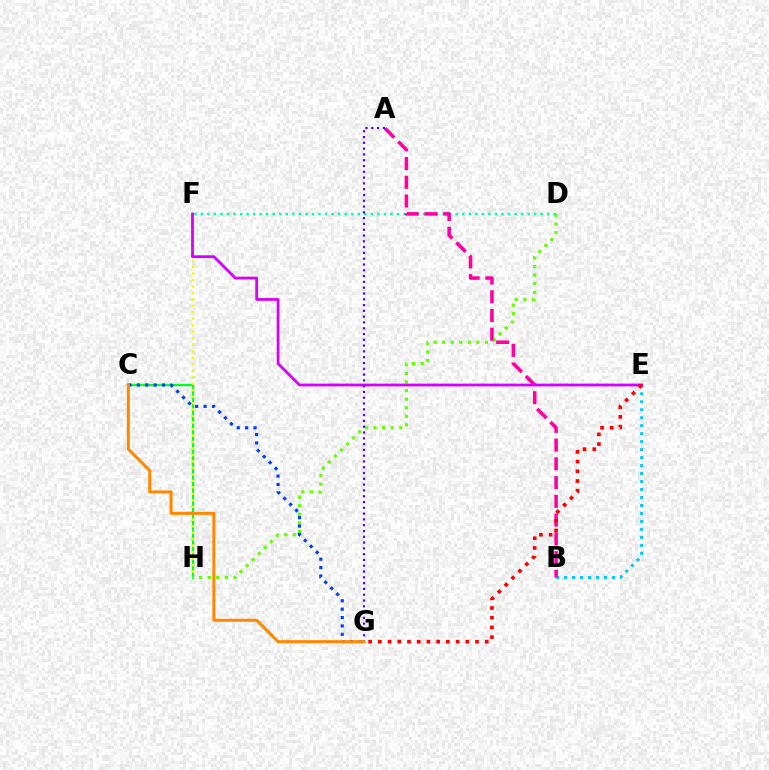{('D', 'H'): [{'color': '#66ff00', 'line_style': 'dotted', 'thickness': 2.33}], ('D', 'F'): [{'color': '#00ffaf', 'line_style': 'dotted', 'thickness': 1.78}], ('B', 'E'): [{'color': '#00c7ff', 'line_style': 'dotted', 'thickness': 2.17}], ('C', 'H'): [{'color': '#00ff27', 'line_style': 'solid', 'thickness': 1.64}], ('F', 'H'): [{'color': '#eeff00', 'line_style': 'dotted', 'thickness': 1.76}], ('A', 'B'): [{'color': '#ff00a0', 'line_style': 'dashed', 'thickness': 2.55}], ('E', 'F'): [{'color': '#d600ff', 'line_style': 'solid', 'thickness': 1.99}], ('C', 'G'): [{'color': '#003fff', 'line_style': 'dotted', 'thickness': 2.28}, {'color': '#ff8800', 'line_style': 'solid', 'thickness': 2.17}], ('A', 'G'): [{'color': '#4f00ff', 'line_style': 'dotted', 'thickness': 1.57}], ('E', 'G'): [{'color': '#ff0000', 'line_style': 'dotted', 'thickness': 2.64}]}